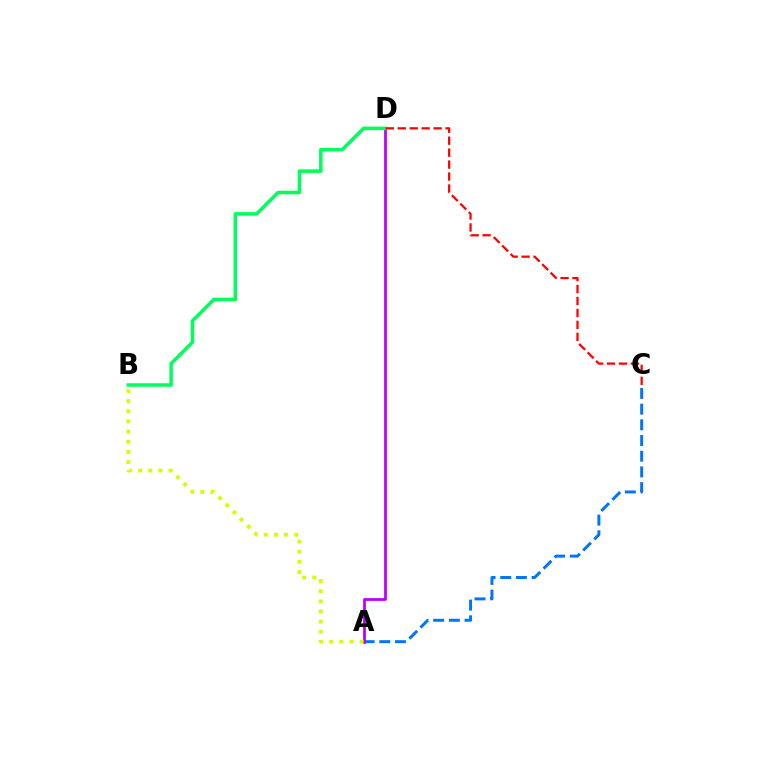{('A', 'C'): [{'color': '#0074ff', 'line_style': 'dashed', 'thickness': 2.13}], ('A', 'D'): [{'color': '#b900ff', 'line_style': 'solid', 'thickness': 1.99}], ('A', 'B'): [{'color': '#d1ff00', 'line_style': 'dotted', 'thickness': 2.76}], ('B', 'D'): [{'color': '#00ff5c', 'line_style': 'solid', 'thickness': 2.53}], ('C', 'D'): [{'color': '#ff0000', 'line_style': 'dashed', 'thickness': 1.62}]}